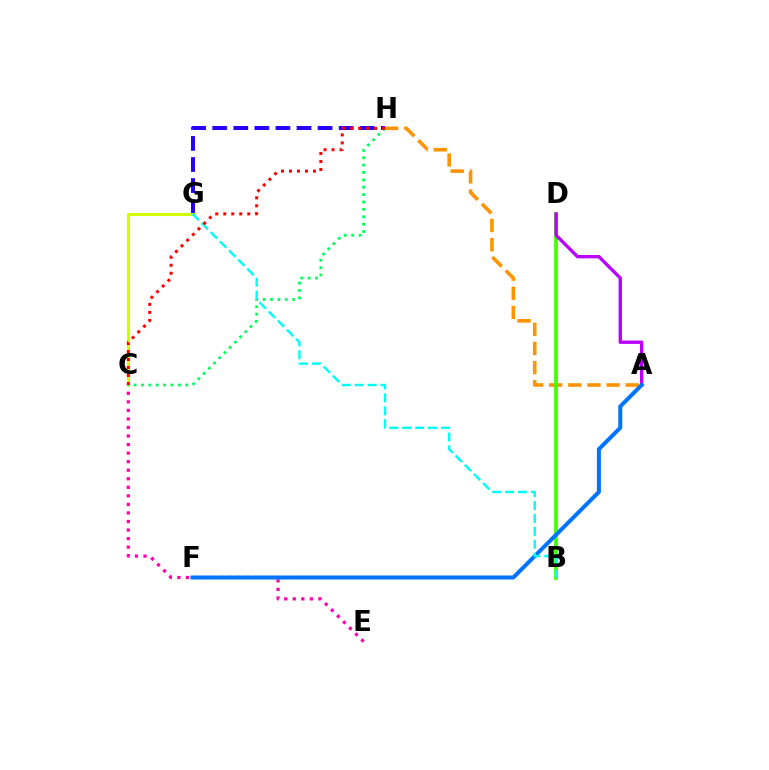{('A', 'H'): [{'color': '#ff9400', 'line_style': 'dashed', 'thickness': 2.6}], ('C', 'E'): [{'color': '#ff00ac', 'line_style': 'dotted', 'thickness': 2.32}], ('G', 'H'): [{'color': '#2500ff', 'line_style': 'dashed', 'thickness': 2.86}], ('B', 'D'): [{'color': '#3dff00', 'line_style': 'solid', 'thickness': 2.64}], ('A', 'D'): [{'color': '#b900ff', 'line_style': 'solid', 'thickness': 2.4}], ('C', 'G'): [{'color': '#d1ff00', 'line_style': 'solid', 'thickness': 2.21}], ('C', 'H'): [{'color': '#00ff5c', 'line_style': 'dotted', 'thickness': 2.0}, {'color': '#ff0000', 'line_style': 'dotted', 'thickness': 2.17}], ('A', 'F'): [{'color': '#0074ff', 'line_style': 'solid', 'thickness': 2.88}], ('B', 'G'): [{'color': '#00fff6', 'line_style': 'dashed', 'thickness': 1.75}]}